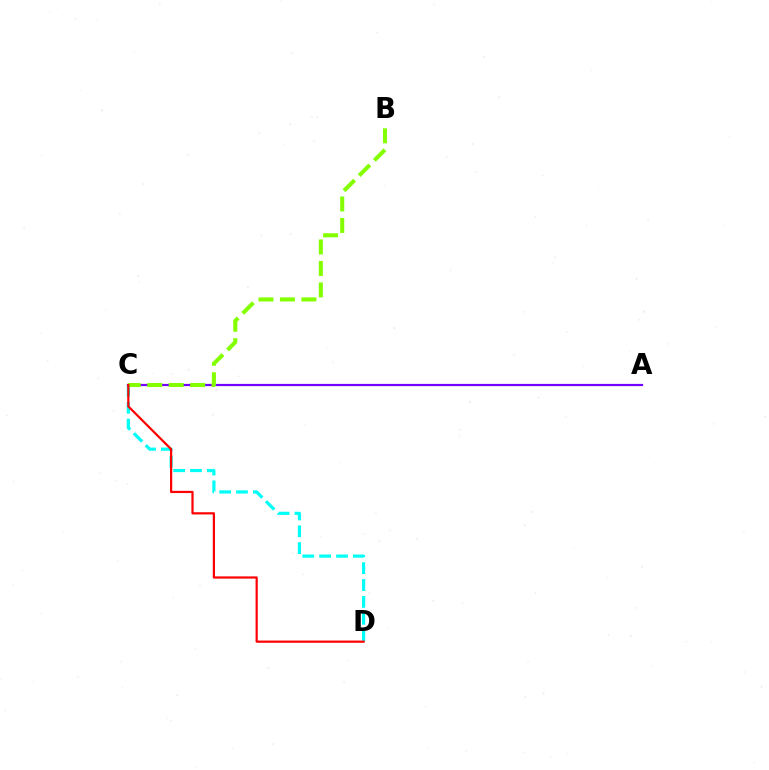{('C', 'D'): [{'color': '#00fff6', 'line_style': 'dashed', 'thickness': 2.29}, {'color': '#ff0000', 'line_style': 'solid', 'thickness': 1.59}], ('A', 'C'): [{'color': '#7200ff', 'line_style': 'solid', 'thickness': 1.59}], ('B', 'C'): [{'color': '#84ff00', 'line_style': 'dashed', 'thickness': 2.92}]}